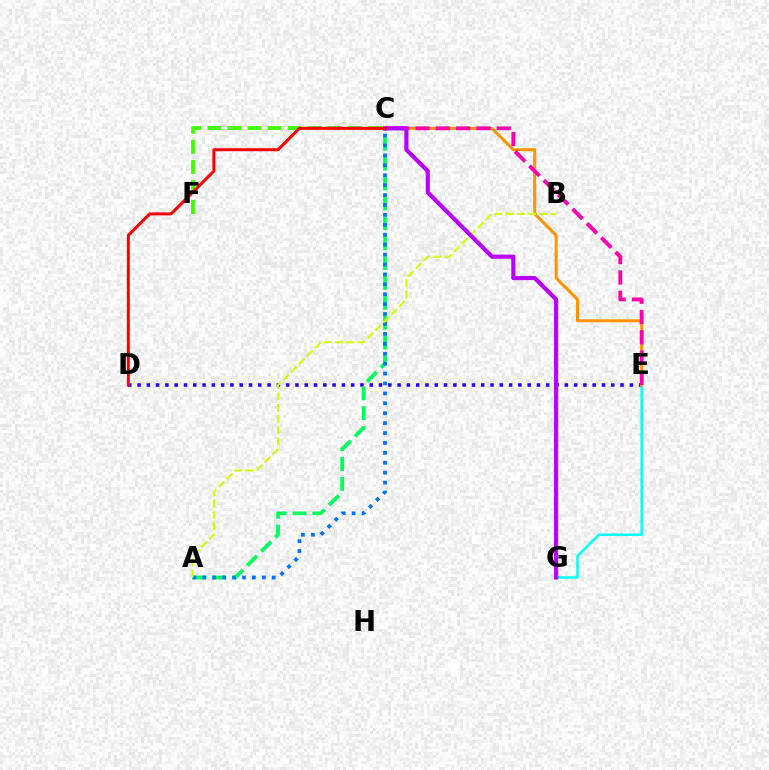{('C', 'F'): [{'color': '#3dff00', 'line_style': 'dashed', 'thickness': 2.73}], ('D', 'E'): [{'color': '#2500ff', 'line_style': 'dotted', 'thickness': 2.52}], ('A', 'C'): [{'color': '#00ff5c', 'line_style': 'dashed', 'thickness': 2.7}, {'color': '#0074ff', 'line_style': 'dotted', 'thickness': 2.69}], ('E', 'G'): [{'color': '#00fff6', 'line_style': 'solid', 'thickness': 1.77}], ('C', 'E'): [{'color': '#ff9400', 'line_style': 'solid', 'thickness': 2.15}, {'color': '#ff00ac', 'line_style': 'dashed', 'thickness': 2.76}], ('A', 'B'): [{'color': '#d1ff00', 'line_style': 'dashed', 'thickness': 1.53}], ('C', 'G'): [{'color': '#b900ff', 'line_style': 'solid', 'thickness': 2.99}], ('C', 'D'): [{'color': '#ff0000', 'line_style': 'solid', 'thickness': 2.16}]}